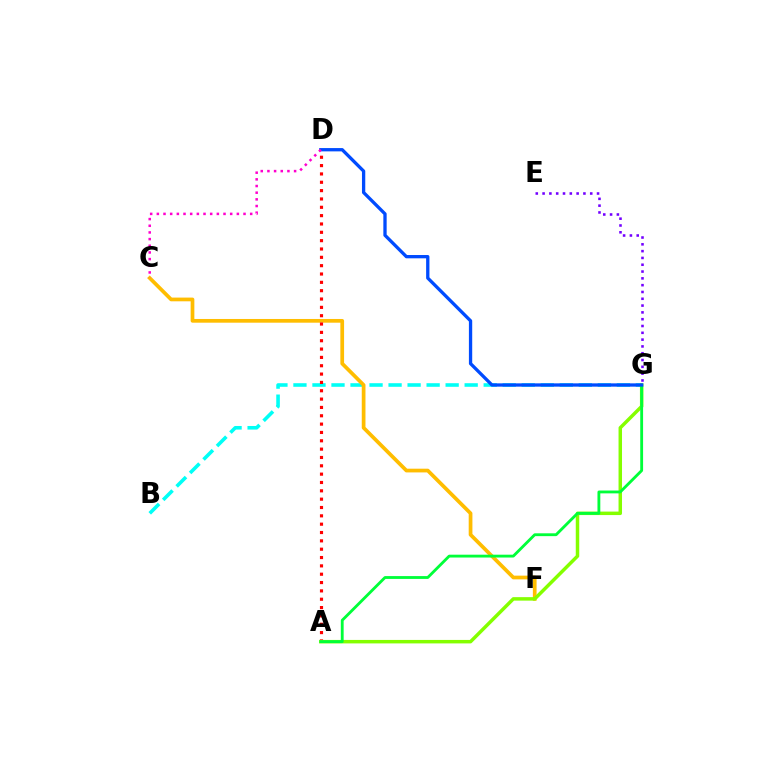{('B', 'G'): [{'color': '#00fff6', 'line_style': 'dashed', 'thickness': 2.58}], ('C', 'F'): [{'color': '#ffbd00', 'line_style': 'solid', 'thickness': 2.68}], ('E', 'G'): [{'color': '#7200ff', 'line_style': 'dotted', 'thickness': 1.85}], ('A', 'D'): [{'color': '#ff0000', 'line_style': 'dotted', 'thickness': 2.27}], ('A', 'G'): [{'color': '#84ff00', 'line_style': 'solid', 'thickness': 2.5}, {'color': '#00ff39', 'line_style': 'solid', 'thickness': 2.04}], ('D', 'G'): [{'color': '#004bff', 'line_style': 'solid', 'thickness': 2.38}], ('C', 'D'): [{'color': '#ff00cf', 'line_style': 'dotted', 'thickness': 1.81}]}